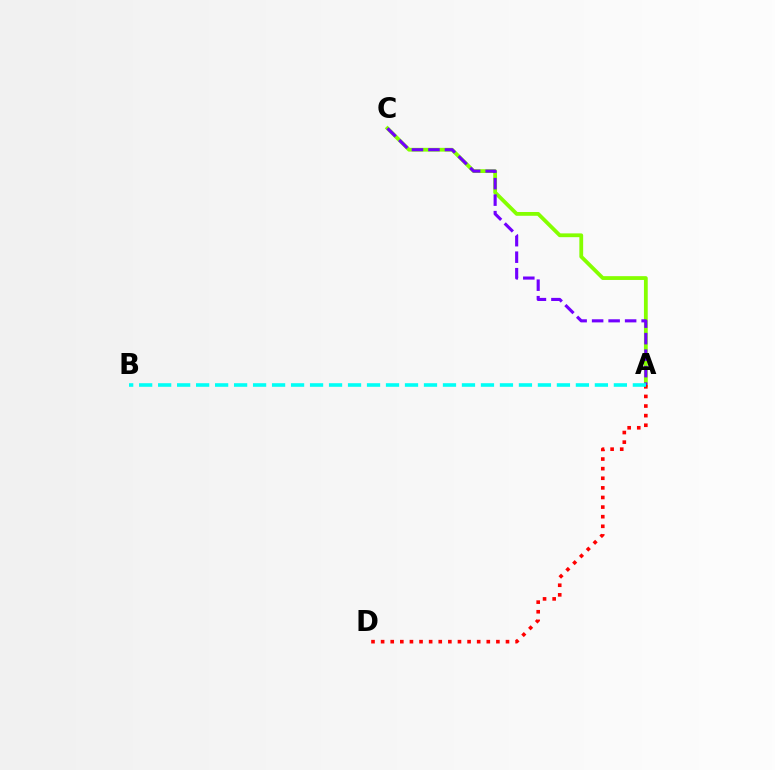{('A', 'C'): [{'color': '#84ff00', 'line_style': 'solid', 'thickness': 2.73}, {'color': '#7200ff', 'line_style': 'dashed', 'thickness': 2.24}], ('A', 'D'): [{'color': '#ff0000', 'line_style': 'dotted', 'thickness': 2.61}], ('A', 'B'): [{'color': '#00fff6', 'line_style': 'dashed', 'thickness': 2.58}]}